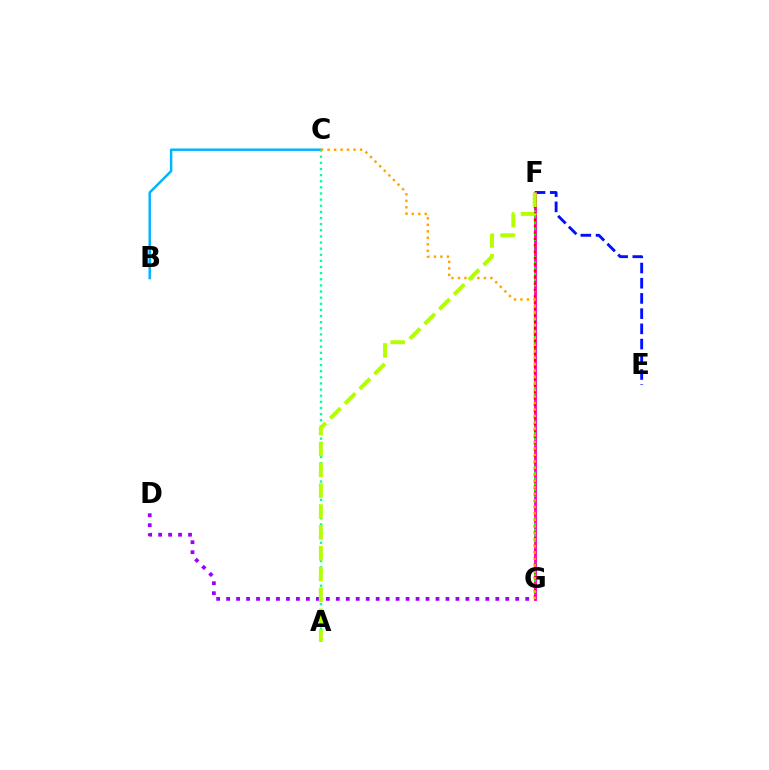{('B', 'C'): [{'color': '#00b5ff', 'line_style': 'solid', 'thickness': 1.79}], ('D', 'G'): [{'color': '#9b00ff', 'line_style': 'dotted', 'thickness': 2.71}], ('E', 'F'): [{'color': '#0010ff', 'line_style': 'dashed', 'thickness': 2.07}], ('F', 'G'): [{'color': '#ff00bd', 'line_style': 'solid', 'thickness': 2.06}, {'color': '#08ff00', 'line_style': 'dotted', 'thickness': 1.54}, {'color': '#ff0000', 'line_style': 'dotted', 'thickness': 1.74}], ('A', 'C'): [{'color': '#00ff9d', 'line_style': 'dotted', 'thickness': 1.67}], ('C', 'G'): [{'color': '#ffa500', 'line_style': 'dotted', 'thickness': 1.76}], ('A', 'F'): [{'color': '#b3ff00', 'line_style': 'dashed', 'thickness': 2.83}]}